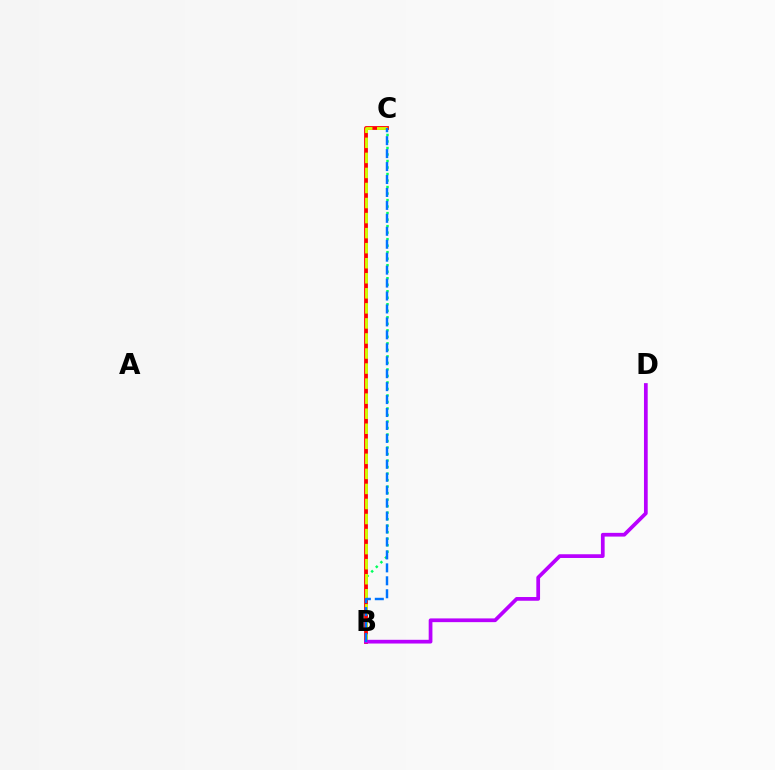{('B', 'C'): [{'color': '#00ff5c', 'line_style': 'dotted', 'thickness': 1.77}, {'color': '#ff0000', 'line_style': 'solid', 'thickness': 2.73}, {'color': '#d1ff00', 'line_style': 'dashed', 'thickness': 2.04}, {'color': '#0074ff', 'line_style': 'dashed', 'thickness': 1.76}], ('B', 'D'): [{'color': '#b900ff', 'line_style': 'solid', 'thickness': 2.68}]}